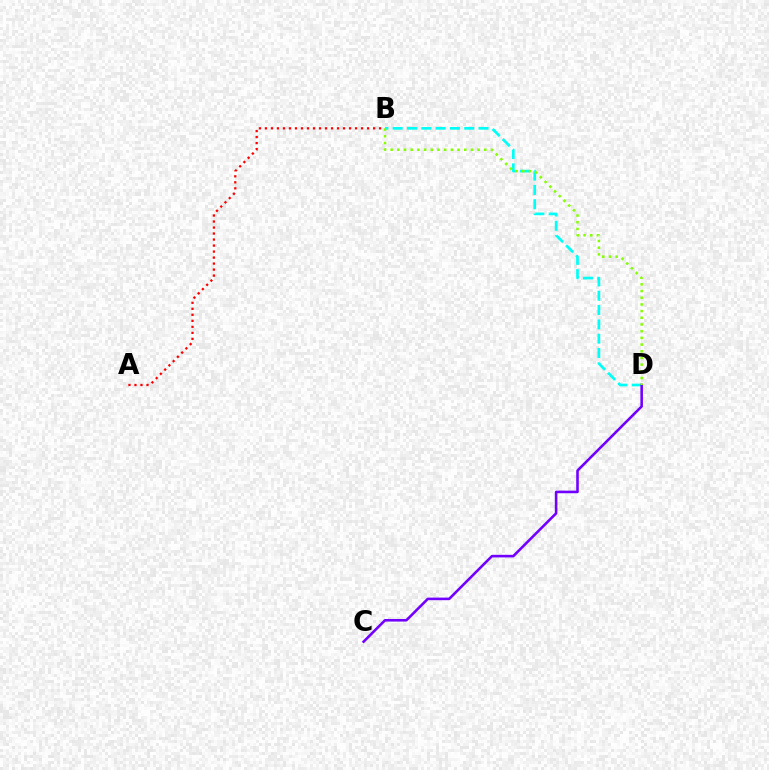{('B', 'D'): [{'color': '#00fff6', 'line_style': 'dashed', 'thickness': 1.94}, {'color': '#84ff00', 'line_style': 'dotted', 'thickness': 1.82}], ('C', 'D'): [{'color': '#7200ff', 'line_style': 'solid', 'thickness': 1.86}], ('A', 'B'): [{'color': '#ff0000', 'line_style': 'dotted', 'thickness': 1.63}]}